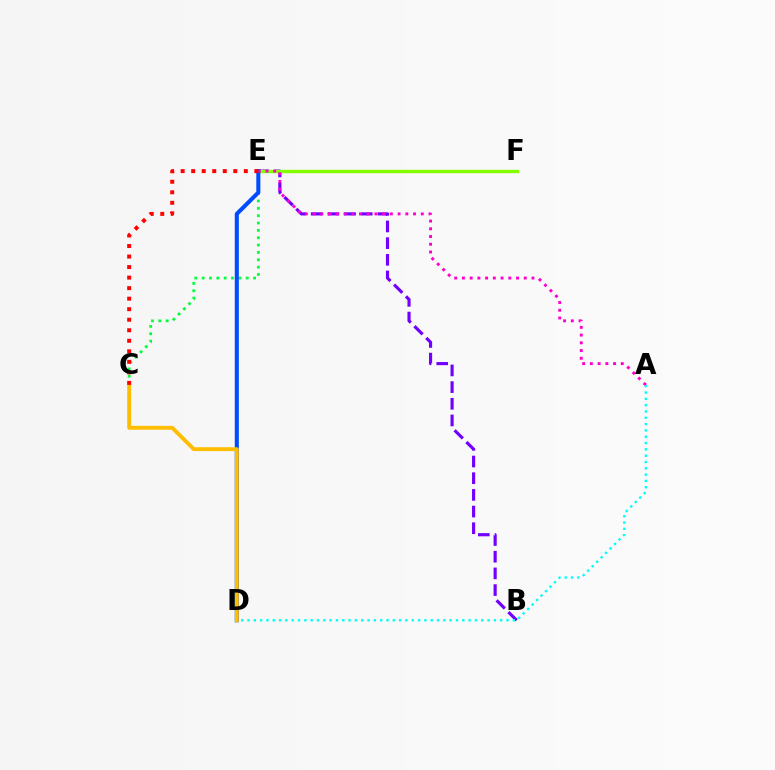{('B', 'E'): [{'color': '#7200ff', 'line_style': 'dashed', 'thickness': 2.27}], ('E', 'F'): [{'color': '#84ff00', 'line_style': 'solid', 'thickness': 2.45}], ('C', 'E'): [{'color': '#00ff39', 'line_style': 'dotted', 'thickness': 2.0}, {'color': '#ff0000', 'line_style': 'dotted', 'thickness': 2.86}], ('D', 'E'): [{'color': '#004bff', 'line_style': 'solid', 'thickness': 2.92}], ('A', 'E'): [{'color': '#ff00cf', 'line_style': 'dotted', 'thickness': 2.1}], ('A', 'D'): [{'color': '#00fff6', 'line_style': 'dotted', 'thickness': 1.72}], ('C', 'D'): [{'color': '#ffbd00', 'line_style': 'solid', 'thickness': 2.79}]}